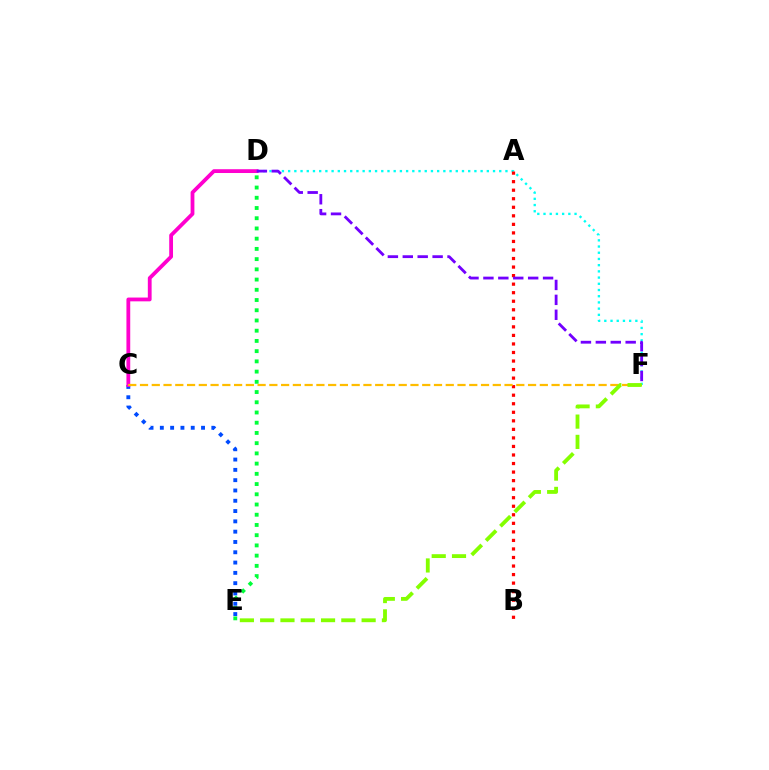{('D', 'F'): [{'color': '#00fff6', 'line_style': 'dotted', 'thickness': 1.69}, {'color': '#7200ff', 'line_style': 'dashed', 'thickness': 2.03}], ('C', 'E'): [{'color': '#004bff', 'line_style': 'dotted', 'thickness': 2.8}], ('D', 'E'): [{'color': '#00ff39', 'line_style': 'dotted', 'thickness': 2.78}], ('A', 'B'): [{'color': '#ff0000', 'line_style': 'dotted', 'thickness': 2.32}], ('C', 'D'): [{'color': '#ff00cf', 'line_style': 'solid', 'thickness': 2.73}], ('C', 'F'): [{'color': '#ffbd00', 'line_style': 'dashed', 'thickness': 1.6}], ('E', 'F'): [{'color': '#84ff00', 'line_style': 'dashed', 'thickness': 2.76}]}